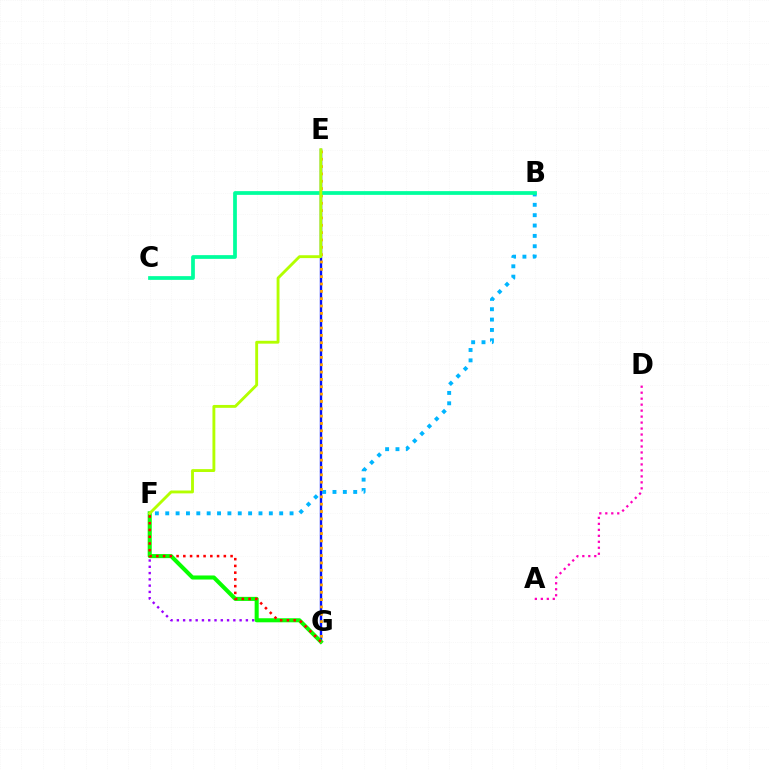{('A', 'D'): [{'color': '#ff00bd', 'line_style': 'dotted', 'thickness': 1.62}], ('B', 'F'): [{'color': '#00b5ff', 'line_style': 'dotted', 'thickness': 2.81}], ('E', 'G'): [{'color': '#0010ff', 'line_style': 'solid', 'thickness': 1.73}, {'color': '#ffa500', 'line_style': 'dotted', 'thickness': 1.99}], ('F', 'G'): [{'color': '#9b00ff', 'line_style': 'dotted', 'thickness': 1.71}, {'color': '#08ff00', 'line_style': 'solid', 'thickness': 2.92}, {'color': '#ff0000', 'line_style': 'dotted', 'thickness': 1.83}], ('B', 'C'): [{'color': '#00ff9d', 'line_style': 'solid', 'thickness': 2.69}], ('E', 'F'): [{'color': '#b3ff00', 'line_style': 'solid', 'thickness': 2.06}]}